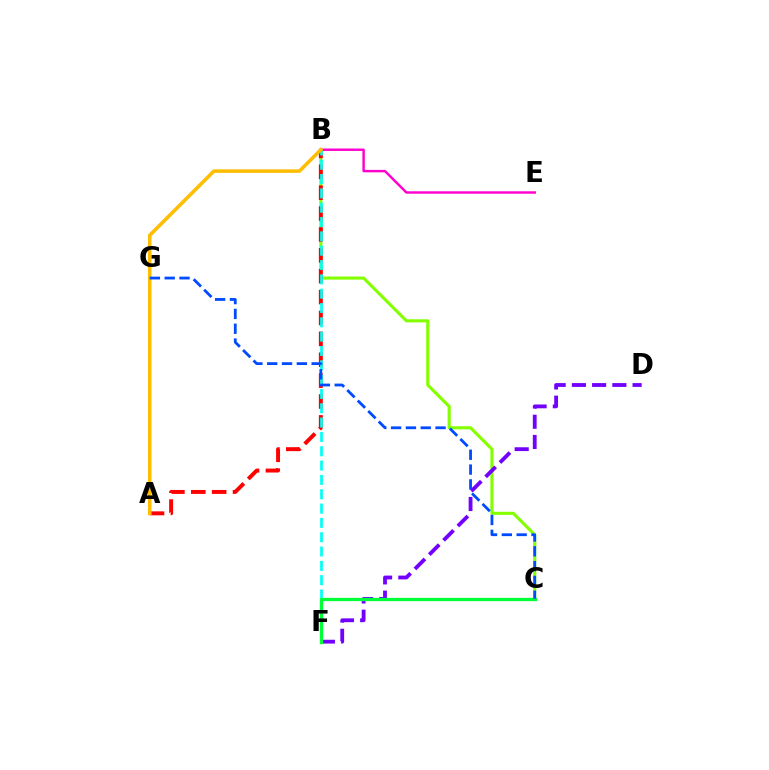{('B', 'C'): [{'color': '#84ff00', 'line_style': 'solid', 'thickness': 2.25}], ('B', 'E'): [{'color': '#ff00cf', 'line_style': 'solid', 'thickness': 1.75}], ('A', 'B'): [{'color': '#ff0000', 'line_style': 'dashed', 'thickness': 2.84}, {'color': '#ffbd00', 'line_style': 'solid', 'thickness': 2.54}], ('B', 'F'): [{'color': '#00fff6', 'line_style': 'dashed', 'thickness': 1.95}], ('D', 'F'): [{'color': '#7200ff', 'line_style': 'dashed', 'thickness': 2.75}], ('C', 'F'): [{'color': '#00ff39', 'line_style': 'solid', 'thickness': 2.4}], ('C', 'G'): [{'color': '#004bff', 'line_style': 'dashed', 'thickness': 2.01}]}